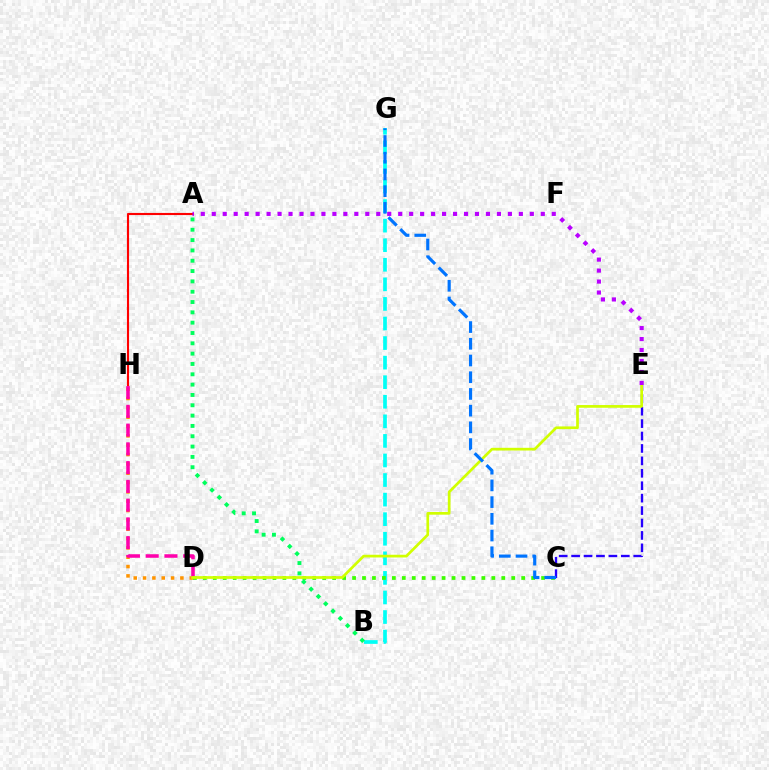{('C', 'E'): [{'color': '#2500ff', 'line_style': 'dashed', 'thickness': 1.69}], ('D', 'H'): [{'color': '#ff9400', 'line_style': 'dotted', 'thickness': 2.54}, {'color': '#ff00ac', 'line_style': 'dashed', 'thickness': 2.55}], ('B', 'G'): [{'color': '#00fff6', 'line_style': 'dashed', 'thickness': 2.66}], ('C', 'D'): [{'color': '#3dff00', 'line_style': 'dotted', 'thickness': 2.7}], ('D', 'E'): [{'color': '#d1ff00', 'line_style': 'solid', 'thickness': 1.95}], ('A', 'H'): [{'color': '#ff0000', 'line_style': 'solid', 'thickness': 1.53}], ('C', 'G'): [{'color': '#0074ff', 'line_style': 'dashed', 'thickness': 2.27}], ('A', 'E'): [{'color': '#b900ff', 'line_style': 'dotted', 'thickness': 2.98}], ('A', 'B'): [{'color': '#00ff5c', 'line_style': 'dotted', 'thickness': 2.81}]}